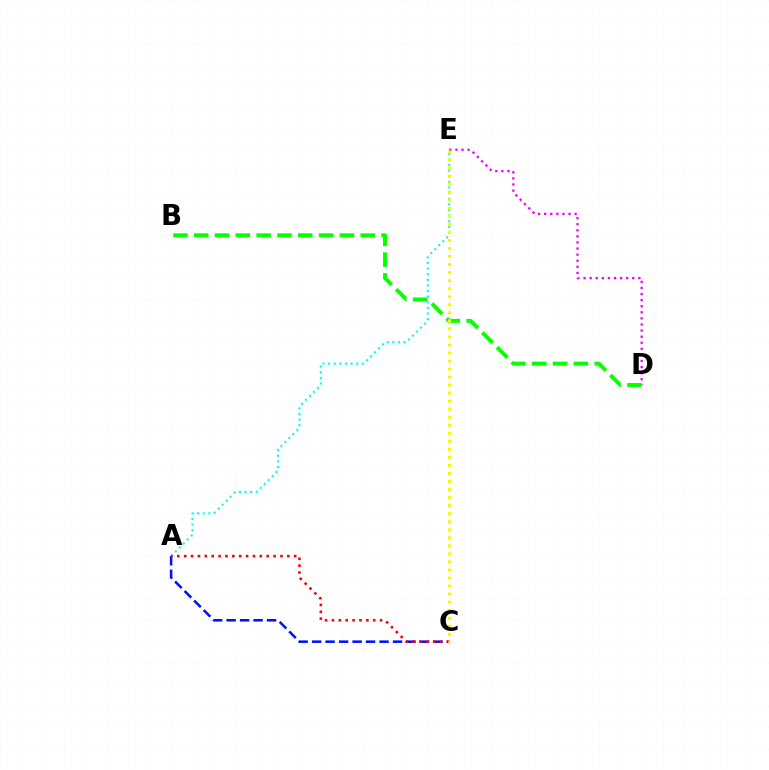{('A', 'C'): [{'color': '#0010ff', 'line_style': 'dashed', 'thickness': 1.83}, {'color': '#ff0000', 'line_style': 'dotted', 'thickness': 1.87}], ('D', 'E'): [{'color': '#ee00ff', 'line_style': 'dotted', 'thickness': 1.65}], ('A', 'E'): [{'color': '#00fff6', 'line_style': 'dotted', 'thickness': 1.53}], ('B', 'D'): [{'color': '#08ff00', 'line_style': 'dashed', 'thickness': 2.83}], ('C', 'E'): [{'color': '#fcf500', 'line_style': 'dotted', 'thickness': 2.18}]}